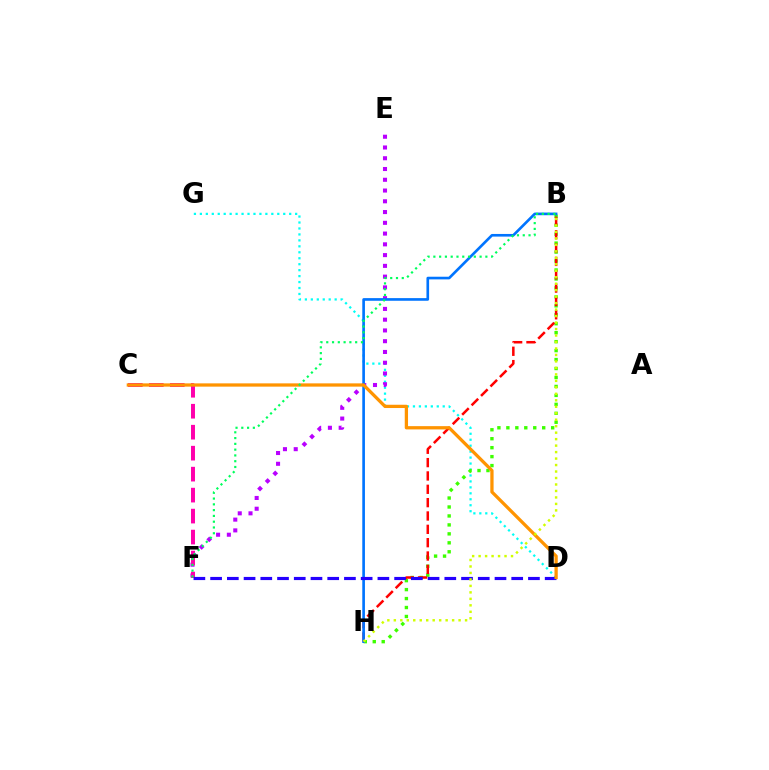{('D', 'G'): [{'color': '#00fff6', 'line_style': 'dotted', 'thickness': 1.62}], ('B', 'H'): [{'color': '#3dff00', 'line_style': 'dotted', 'thickness': 2.43}, {'color': '#ff0000', 'line_style': 'dashed', 'thickness': 1.81}, {'color': '#0074ff', 'line_style': 'solid', 'thickness': 1.91}, {'color': '#d1ff00', 'line_style': 'dotted', 'thickness': 1.76}], ('E', 'F'): [{'color': '#b900ff', 'line_style': 'dotted', 'thickness': 2.92}], ('C', 'F'): [{'color': '#ff00ac', 'line_style': 'dashed', 'thickness': 2.85}], ('D', 'F'): [{'color': '#2500ff', 'line_style': 'dashed', 'thickness': 2.27}], ('C', 'D'): [{'color': '#ff9400', 'line_style': 'solid', 'thickness': 2.36}], ('B', 'F'): [{'color': '#00ff5c', 'line_style': 'dotted', 'thickness': 1.57}]}